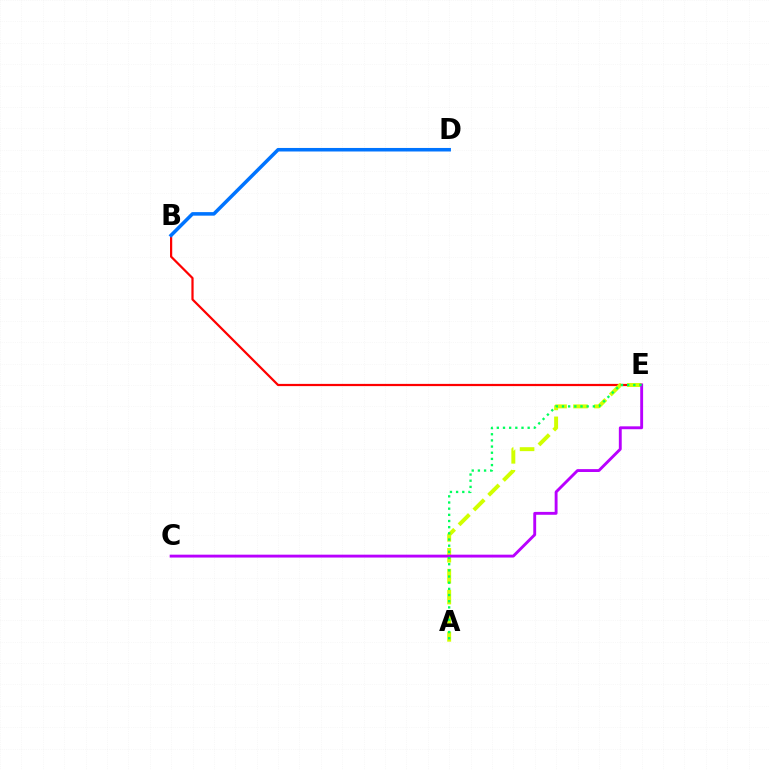{('B', 'E'): [{'color': '#ff0000', 'line_style': 'solid', 'thickness': 1.6}], ('A', 'E'): [{'color': '#d1ff00', 'line_style': 'dashed', 'thickness': 2.84}, {'color': '#00ff5c', 'line_style': 'dotted', 'thickness': 1.68}], ('C', 'E'): [{'color': '#b900ff', 'line_style': 'solid', 'thickness': 2.07}], ('B', 'D'): [{'color': '#0074ff', 'line_style': 'solid', 'thickness': 2.54}]}